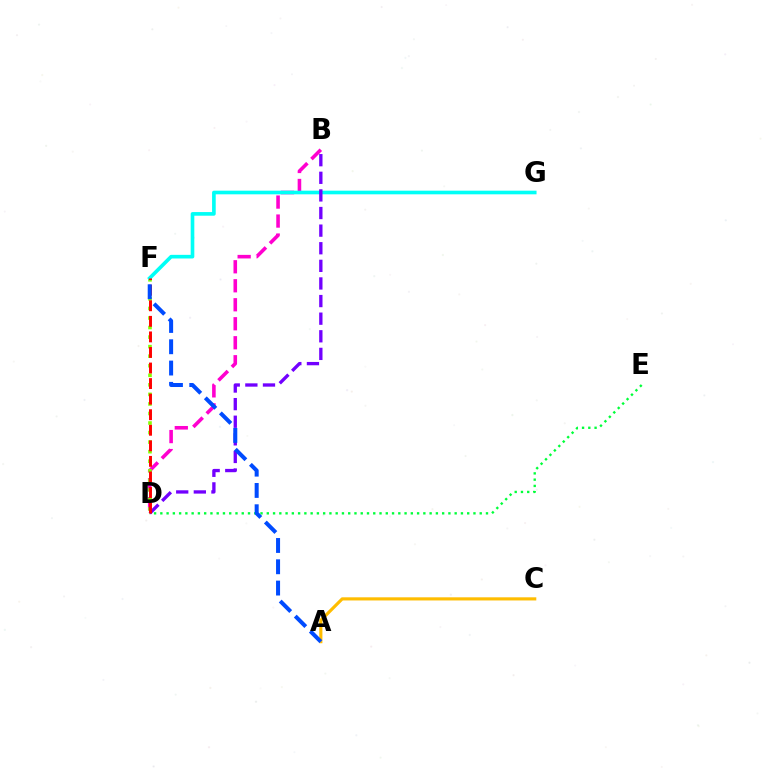{('B', 'D'): [{'color': '#ff00cf', 'line_style': 'dashed', 'thickness': 2.58}, {'color': '#7200ff', 'line_style': 'dashed', 'thickness': 2.39}], ('D', 'F'): [{'color': '#84ff00', 'line_style': 'dotted', 'thickness': 2.59}, {'color': '#ff0000', 'line_style': 'dashed', 'thickness': 2.11}], ('F', 'G'): [{'color': '#00fff6', 'line_style': 'solid', 'thickness': 2.62}], ('A', 'C'): [{'color': '#ffbd00', 'line_style': 'solid', 'thickness': 2.26}], ('D', 'E'): [{'color': '#00ff39', 'line_style': 'dotted', 'thickness': 1.7}], ('A', 'F'): [{'color': '#004bff', 'line_style': 'dashed', 'thickness': 2.89}]}